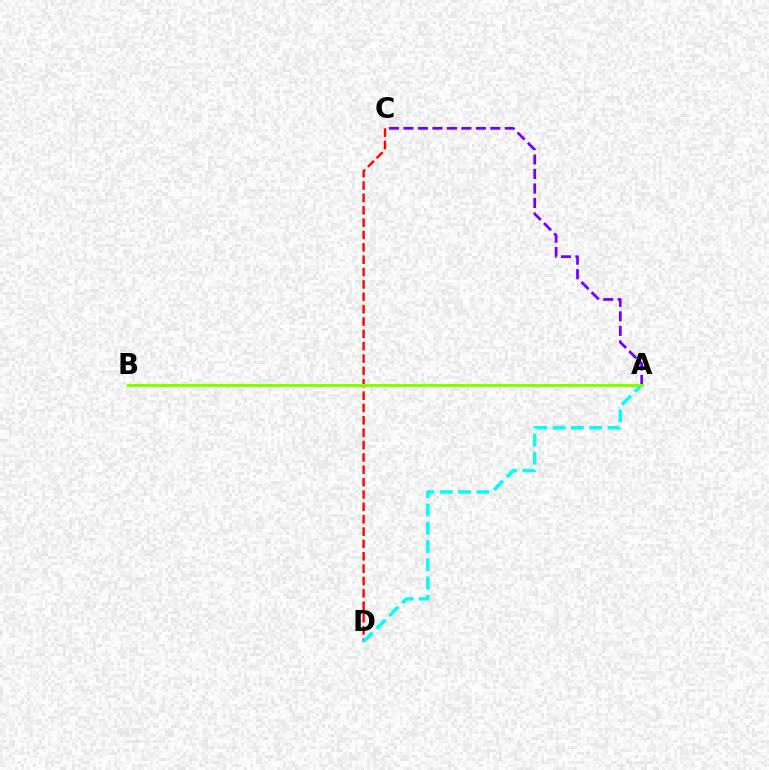{('C', 'D'): [{'color': '#ff0000', 'line_style': 'dashed', 'thickness': 1.68}], ('A', 'D'): [{'color': '#00fff6', 'line_style': 'dashed', 'thickness': 2.48}], ('A', 'C'): [{'color': '#7200ff', 'line_style': 'dashed', 'thickness': 1.97}], ('A', 'B'): [{'color': '#84ff00', 'line_style': 'solid', 'thickness': 2.15}]}